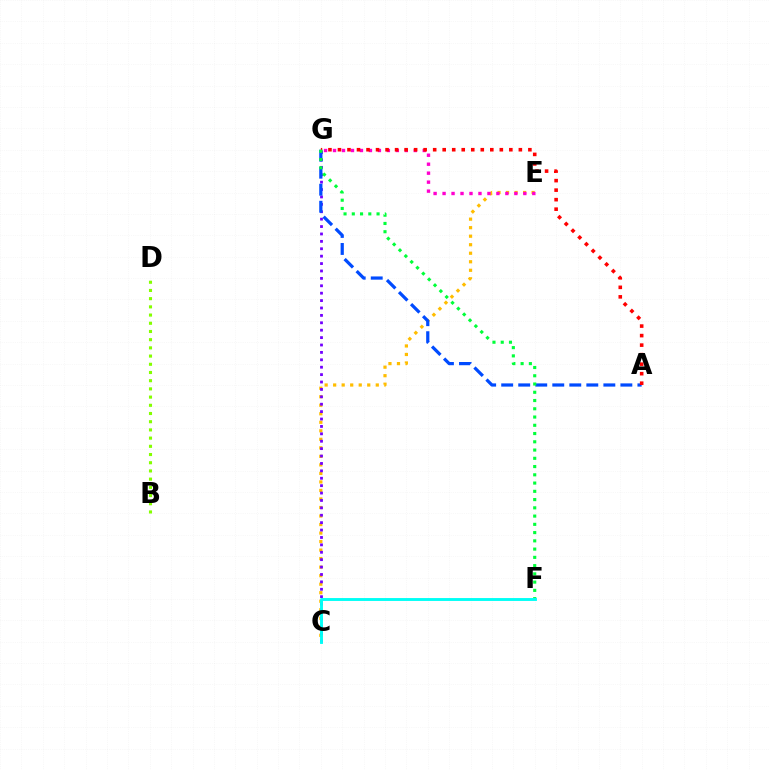{('C', 'E'): [{'color': '#ffbd00', 'line_style': 'dotted', 'thickness': 2.32}], ('C', 'G'): [{'color': '#7200ff', 'line_style': 'dotted', 'thickness': 2.01}], ('A', 'G'): [{'color': '#004bff', 'line_style': 'dashed', 'thickness': 2.31}, {'color': '#ff0000', 'line_style': 'dotted', 'thickness': 2.59}], ('B', 'D'): [{'color': '#84ff00', 'line_style': 'dotted', 'thickness': 2.23}], ('E', 'G'): [{'color': '#ff00cf', 'line_style': 'dotted', 'thickness': 2.44}], ('F', 'G'): [{'color': '#00ff39', 'line_style': 'dotted', 'thickness': 2.24}], ('C', 'F'): [{'color': '#00fff6', 'line_style': 'solid', 'thickness': 2.08}]}